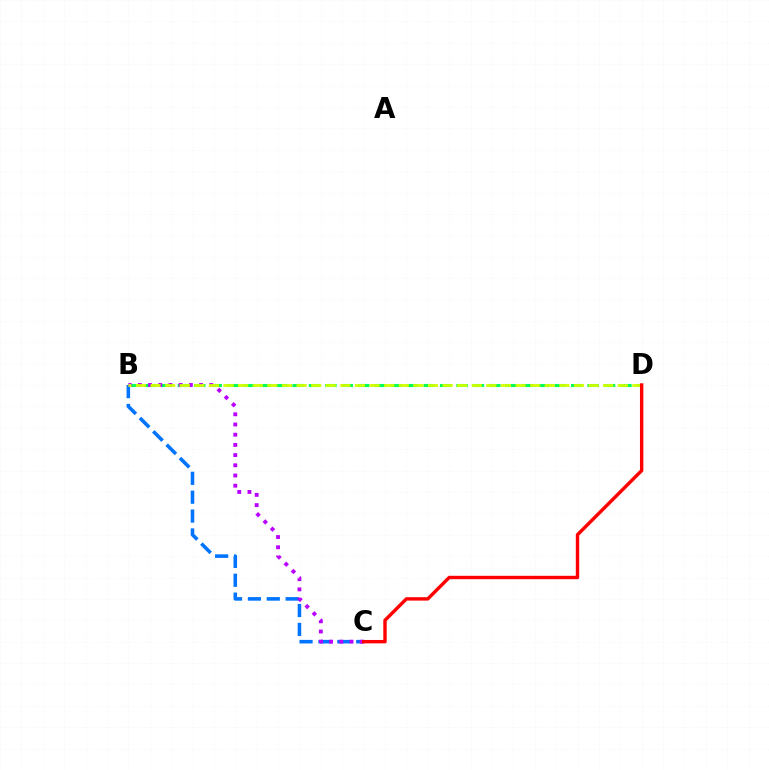{('B', 'C'): [{'color': '#0074ff', 'line_style': 'dashed', 'thickness': 2.57}, {'color': '#b900ff', 'line_style': 'dotted', 'thickness': 2.77}], ('B', 'D'): [{'color': '#00ff5c', 'line_style': 'dashed', 'thickness': 2.23}, {'color': '#d1ff00', 'line_style': 'dashed', 'thickness': 1.98}], ('C', 'D'): [{'color': '#ff0000', 'line_style': 'solid', 'thickness': 2.45}]}